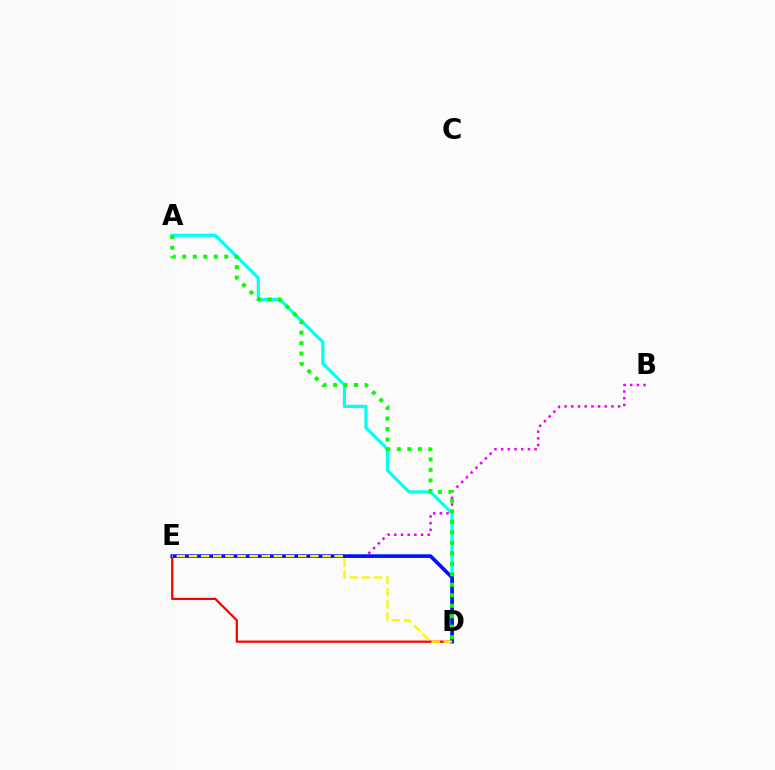{('B', 'E'): [{'color': '#ee00ff', 'line_style': 'dotted', 'thickness': 1.82}], ('D', 'E'): [{'color': '#ff0000', 'line_style': 'solid', 'thickness': 1.61}, {'color': '#0010ff', 'line_style': 'solid', 'thickness': 2.61}, {'color': '#fcf500', 'line_style': 'dashed', 'thickness': 1.65}], ('A', 'D'): [{'color': '#00fff6', 'line_style': 'solid', 'thickness': 2.32}, {'color': '#08ff00', 'line_style': 'dotted', 'thickness': 2.85}]}